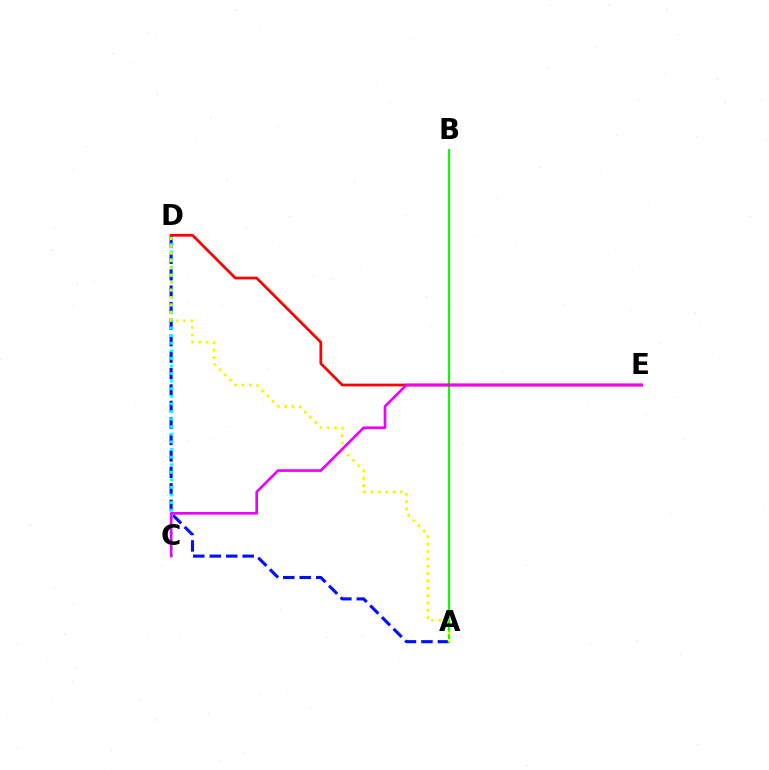{('A', 'D'): [{'color': '#0010ff', 'line_style': 'dashed', 'thickness': 2.24}, {'color': '#fcf500', 'line_style': 'dotted', 'thickness': 2.0}], ('A', 'B'): [{'color': '#08ff00', 'line_style': 'solid', 'thickness': 1.54}], ('C', 'D'): [{'color': '#00fff6', 'line_style': 'dotted', 'thickness': 2.06}], ('D', 'E'): [{'color': '#ff0000', 'line_style': 'solid', 'thickness': 1.98}], ('C', 'E'): [{'color': '#ee00ff', 'line_style': 'solid', 'thickness': 1.91}]}